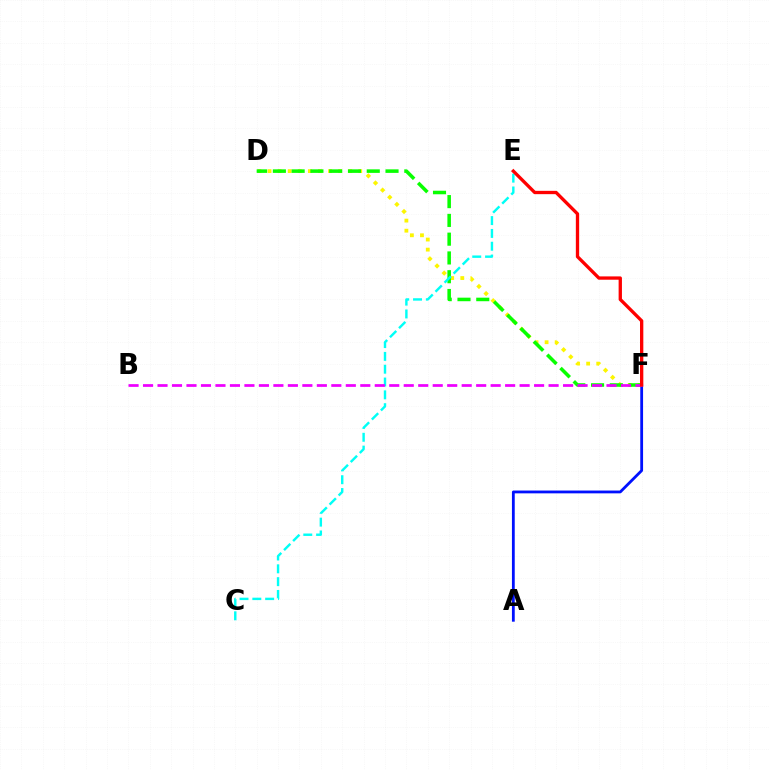{('D', 'F'): [{'color': '#fcf500', 'line_style': 'dotted', 'thickness': 2.74}, {'color': '#08ff00', 'line_style': 'dashed', 'thickness': 2.55}], ('A', 'F'): [{'color': '#0010ff', 'line_style': 'solid', 'thickness': 2.02}], ('C', 'E'): [{'color': '#00fff6', 'line_style': 'dashed', 'thickness': 1.74}], ('B', 'F'): [{'color': '#ee00ff', 'line_style': 'dashed', 'thickness': 1.97}], ('E', 'F'): [{'color': '#ff0000', 'line_style': 'solid', 'thickness': 2.39}]}